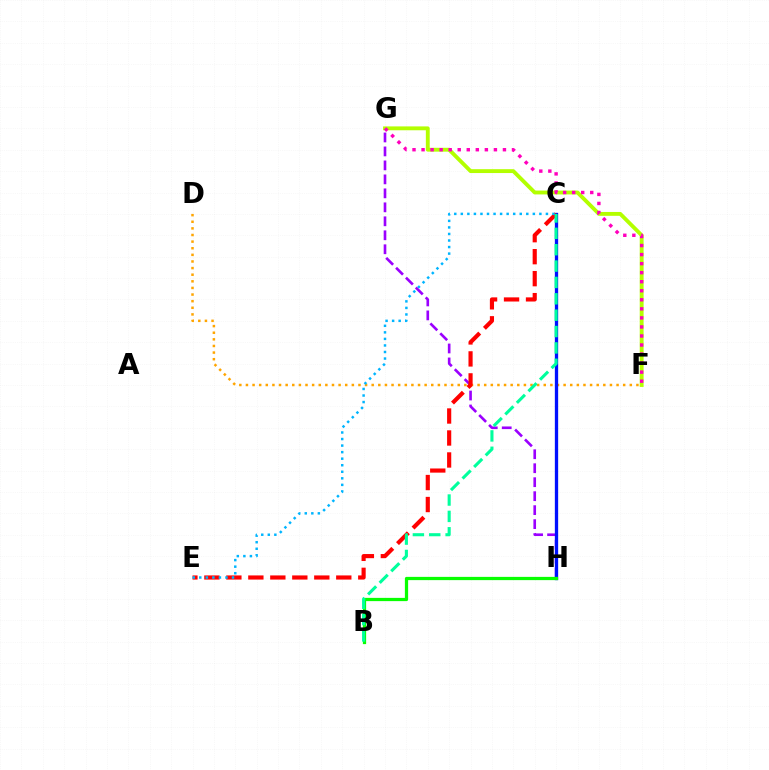{('G', 'H'): [{'color': '#9b00ff', 'line_style': 'dashed', 'thickness': 1.9}], ('F', 'G'): [{'color': '#b3ff00', 'line_style': 'solid', 'thickness': 2.78}, {'color': '#ff00bd', 'line_style': 'dotted', 'thickness': 2.46}], ('D', 'F'): [{'color': '#ffa500', 'line_style': 'dotted', 'thickness': 1.8}], ('C', 'H'): [{'color': '#0010ff', 'line_style': 'solid', 'thickness': 2.38}], ('C', 'E'): [{'color': '#ff0000', 'line_style': 'dashed', 'thickness': 2.99}, {'color': '#00b5ff', 'line_style': 'dotted', 'thickness': 1.78}], ('B', 'H'): [{'color': '#08ff00', 'line_style': 'solid', 'thickness': 2.33}], ('B', 'C'): [{'color': '#00ff9d', 'line_style': 'dashed', 'thickness': 2.22}]}